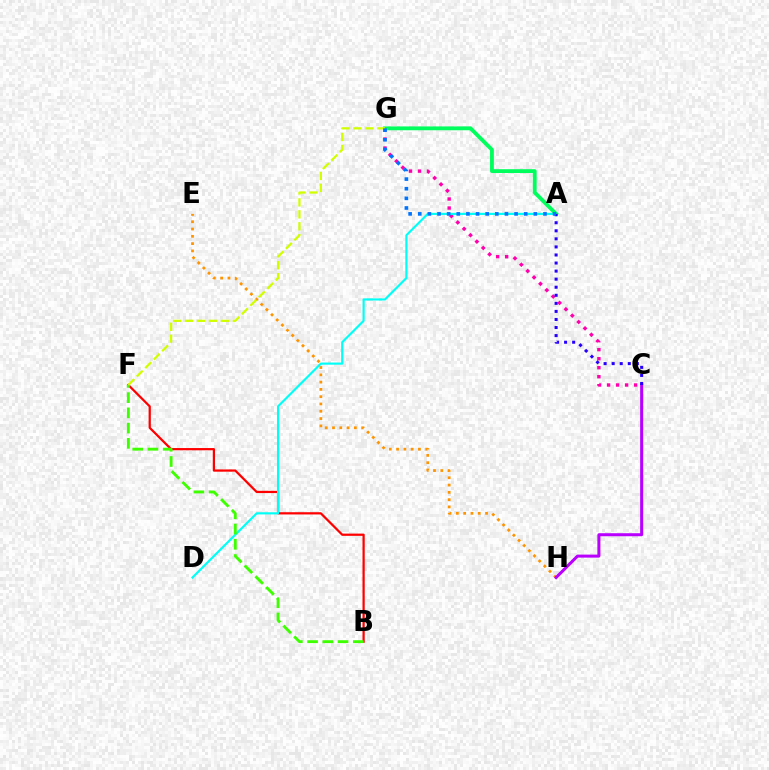{('C', 'G'): [{'color': '#ff00ac', 'line_style': 'dotted', 'thickness': 2.45}], ('B', 'F'): [{'color': '#ff0000', 'line_style': 'solid', 'thickness': 1.61}, {'color': '#3dff00', 'line_style': 'dashed', 'thickness': 2.07}], ('A', 'D'): [{'color': '#00fff6', 'line_style': 'solid', 'thickness': 1.55}], ('E', 'H'): [{'color': '#ff9400', 'line_style': 'dotted', 'thickness': 1.98}], ('A', 'G'): [{'color': '#00ff5c', 'line_style': 'solid', 'thickness': 2.76}, {'color': '#0074ff', 'line_style': 'dotted', 'thickness': 2.62}], ('C', 'H'): [{'color': '#b900ff', 'line_style': 'solid', 'thickness': 2.18}], ('A', 'C'): [{'color': '#2500ff', 'line_style': 'dotted', 'thickness': 2.19}], ('F', 'G'): [{'color': '#d1ff00', 'line_style': 'dashed', 'thickness': 1.62}]}